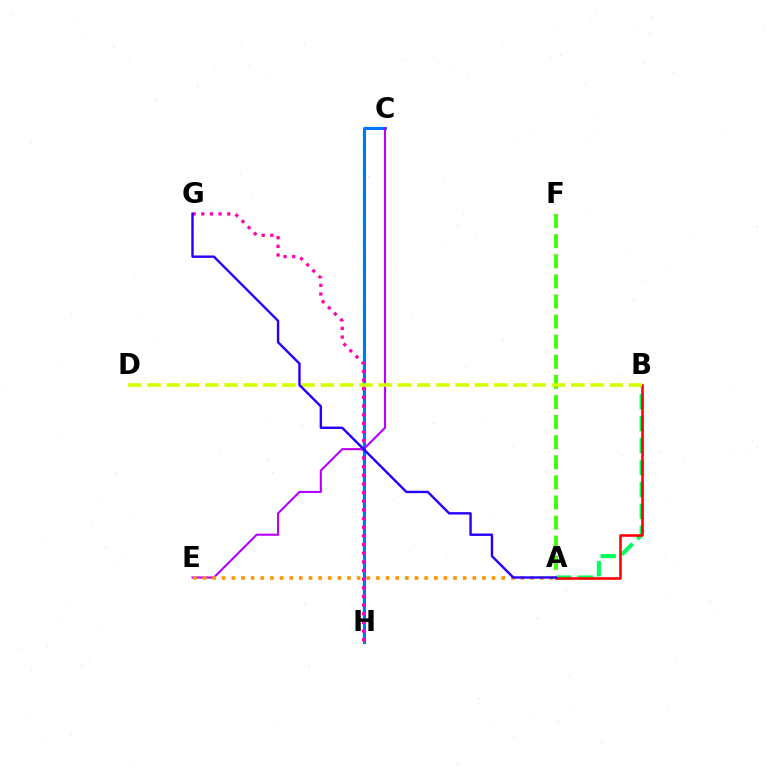{('C', 'H'): [{'color': '#00fff6', 'line_style': 'dashed', 'thickness': 1.65}, {'color': '#0074ff', 'line_style': 'solid', 'thickness': 2.18}], ('A', 'B'): [{'color': '#00ff5c', 'line_style': 'dashed', 'thickness': 2.98}, {'color': '#ff0000', 'line_style': 'solid', 'thickness': 1.85}], ('A', 'F'): [{'color': '#3dff00', 'line_style': 'dashed', 'thickness': 2.73}], ('G', 'H'): [{'color': '#ff00ac', 'line_style': 'dotted', 'thickness': 2.35}], ('C', 'E'): [{'color': '#b900ff', 'line_style': 'solid', 'thickness': 1.51}], ('B', 'D'): [{'color': '#d1ff00', 'line_style': 'dashed', 'thickness': 2.62}], ('A', 'E'): [{'color': '#ff9400', 'line_style': 'dotted', 'thickness': 2.62}], ('A', 'G'): [{'color': '#2500ff', 'line_style': 'solid', 'thickness': 1.73}]}